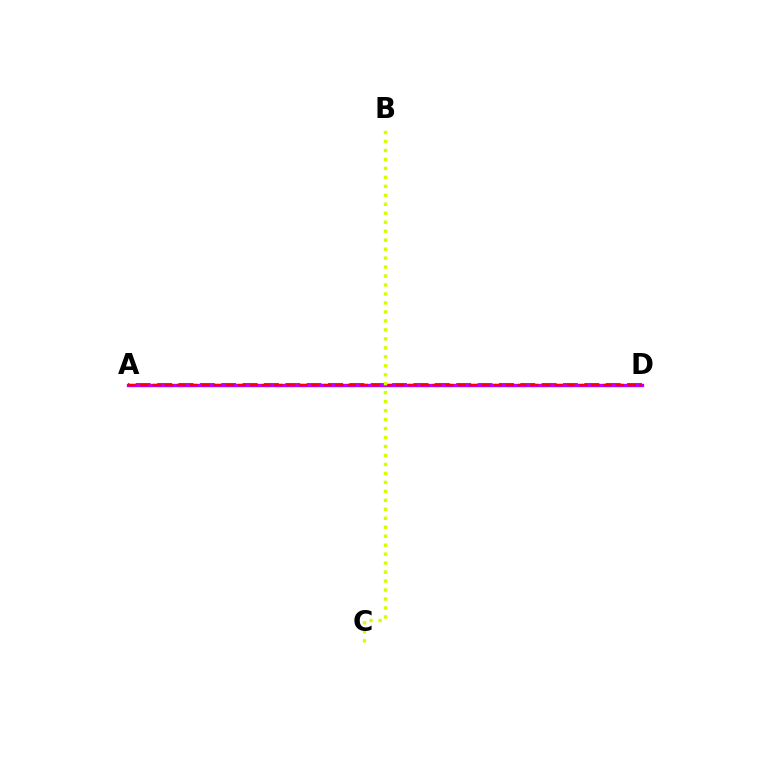{('A', 'D'): [{'color': '#00ff5c', 'line_style': 'solid', 'thickness': 1.98}, {'color': '#0074ff', 'line_style': 'dashed', 'thickness': 2.9}, {'color': '#b900ff', 'line_style': 'solid', 'thickness': 2.4}, {'color': '#ff0000', 'line_style': 'dashed', 'thickness': 1.65}], ('B', 'C'): [{'color': '#d1ff00', 'line_style': 'dotted', 'thickness': 2.44}]}